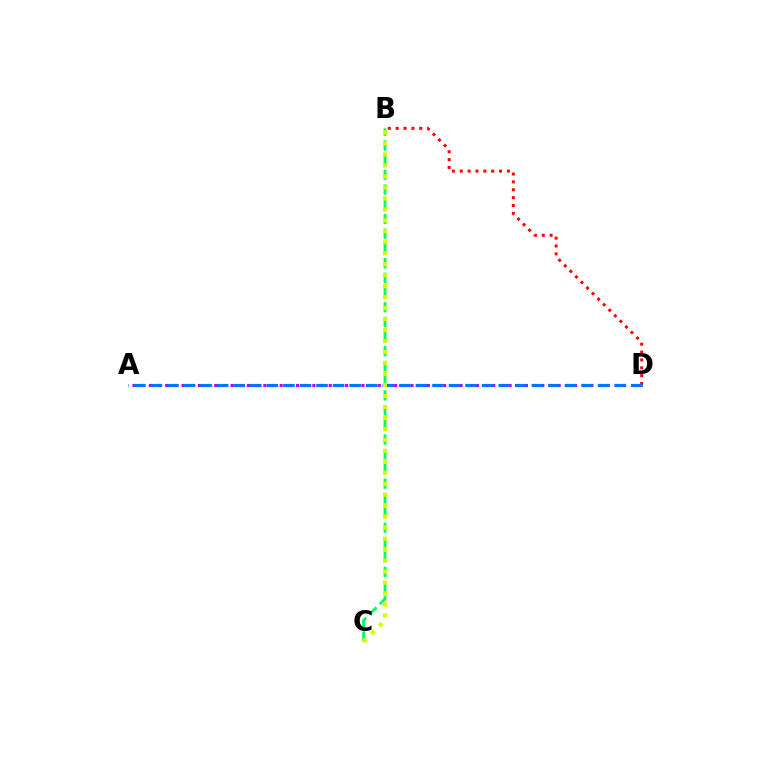{('B', 'D'): [{'color': '#ff0000', 'line_style': 'dotted', 'thickness': 2.14}], ('A', 'D'): [{'color': '#b900ff', 'line_style': 'dotted', 'thickness': 2.22}, {'color': '#0074ff', 'line_style': 'dashed', 'thickness': 2.25}], ('B', 'C'): [{'color': '#00ff5c', 'line_style': 'dashed', 'thickness': 2.0}, {'color': '#d1ff00', 'line_style': 'dotted', 'thickness': 2.98}]}